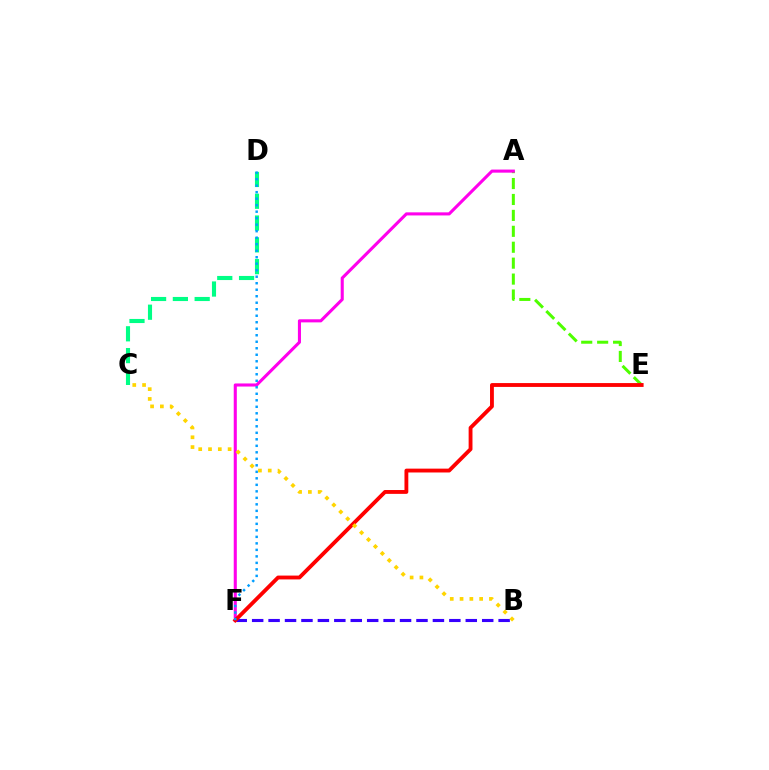{('C', 'D'): [{'color': '#00ff86', 'line_style': 'dashed', 'thickness': 2.96}], ('B', 'F'): [{'color': '#3700ff', 'line_style': 'dashed', 'thickness': 2.23}], ('A', 'E'): [{'color': '#4fff00', 'line_style': 'dashed', 'thickness': 2.16}], ('A', 'F'): [{'color': '#ff00ed', 'line_style': 'solid', 'thickness': 2.22}], ('E', 'F'): [{'color': '#ff0000', 'line_style': 'solid', 'thickness': 2.77}], ('D', 'F'): [{'color': '#009eff', 'line_style': 'dotted', 'thickness': 1.77}], ('B', 'C'): [{'color': '#ffd500', 'line_style': 'dotted', 'thickness': 2.66}]}